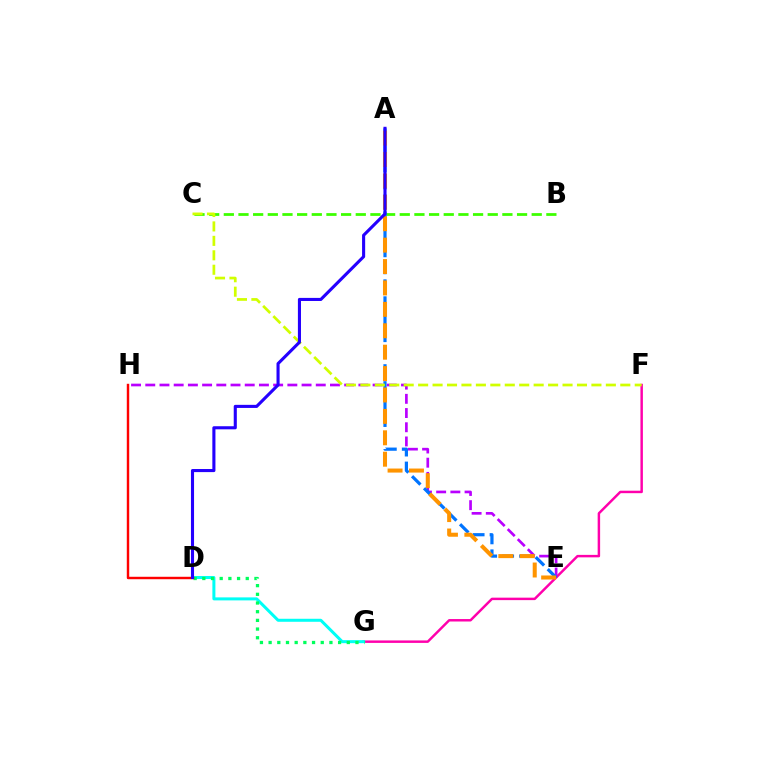{('F', 'G'): [{'color': '#ff00ac', 'line_style': 'solid', 'thickness': 1.77}], ('D', 'G'): [{'color': '#00fff6', 'line_style': 'solid', 'thickness': 2.17}, {'color': '#00ff5c', 'line_style': 'dotted', 'thickness': 2.36}], ('B', 'C'): [{'color': '#3dff00', 'line_style': 'dashed', 'thickness': 1.99}], ('E', 'H'): [{'color': '#b900ff', 'line_style': 'dashed', 'thickness': 1.93}], ('A', 'E'): [{'color': '#0074ff', 'line_style': 'dashed', 'thickness': 2.31}, {'color': '#ff9400', 'line_style': 'dashed', 'thickness': 2.91}], ('C', 'F'): [{'color': '#d1ff00', 'line_style': 'dashed', 'thickness': 1.96}], ('D', 'H'): [{'color': '#ff0000', 'line_style': 'solid', 'thickness': 1.75}], ('A', 'D'): [{'color': '#2500ff', 'line_style': 'solid', 'thickness': 2.23}]}